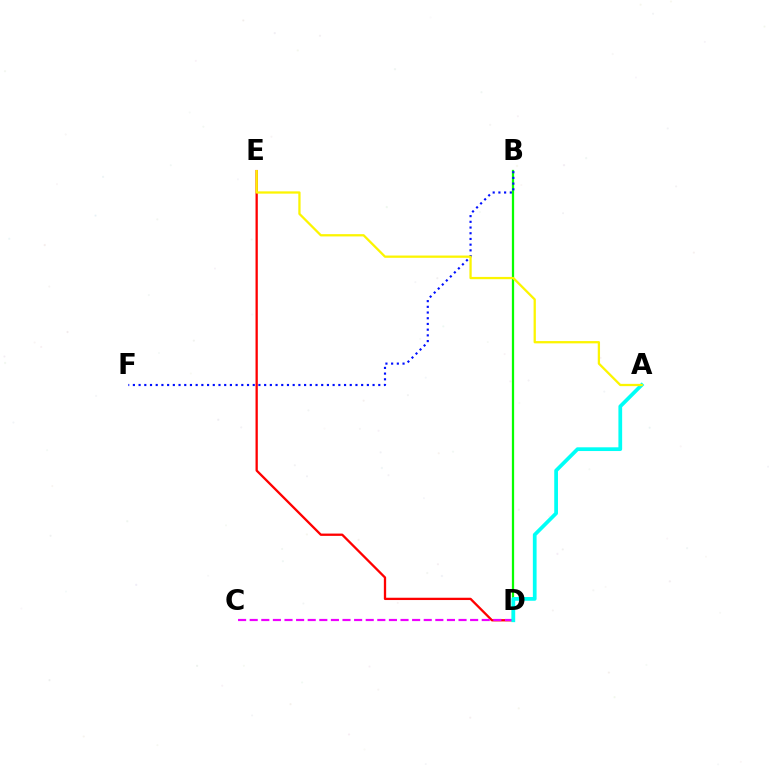{('D', 'E'): [{'color': '#ff0000', 'line_style': 'solid', 'thickness': 1.66}], ('C', 'D'): [{'color': '#ee00ff', 'line_style': 'dashed', 'thickness': 1.58}], ('B', 'D'): [{'color': '#08ff00', 'line_style': 'solid', 'thickness': 1.63}], ('B', 'F'): [{'color': '#0010ff', 'line_style': 'dotted', 'thickness': 1.55}], ('A', 'D'): [{'color': '#00fff6', 'line_style': 'solid', 'thickness': 2.69}], ('A', 'E'): [{'color': '#fcf500', 'line_style': 'solid', 'thickness': 1.64}]}